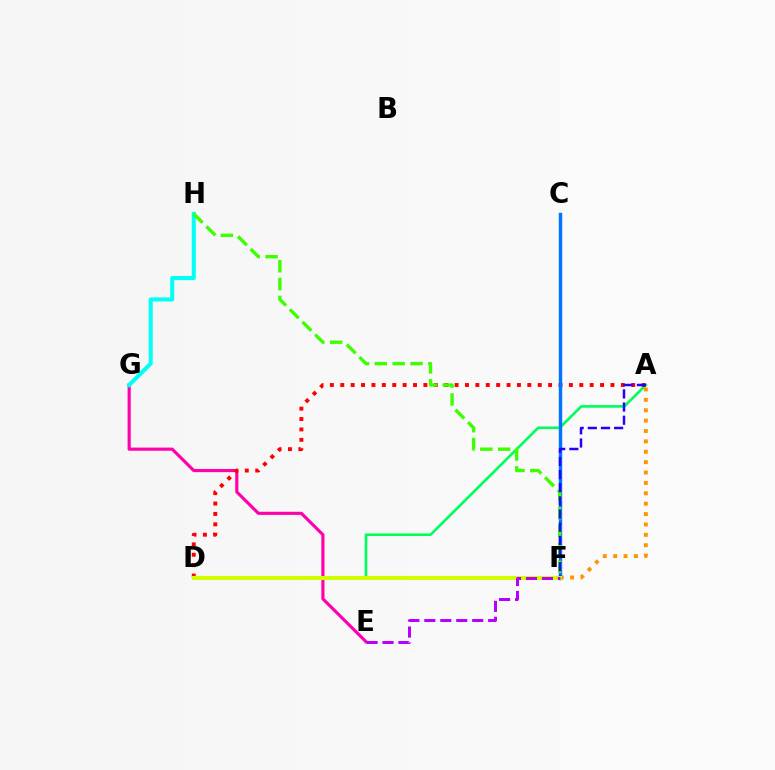{('A', 'F'): [{'color': '#ff9400', 'line_style': 'dotted', 'thickness': 2.82}, {'color': '#2500ff', 'line_style': 'dashed', 'thickness': 1.79}], ('E', 'G'): [{'color': '#ff00ac', 'line_style': 'solid', 'thickness': 2.26}], ('A', 'D'): [{'color': '#00ff5c', 'line_style': 'solid', 'thickness': 1.91}, {'color': '#ff0000', 'line_style': 'dotted', 'thickness': 2.82}], ('G', 'H'): [{'color': '#00fff6', 'line_style': 'solid', 'thickness': 2.91}], ('C', 'F'): [{'color': '#0074ff', 'line_style': 'solid', 'thickness': 2.46}], ('F', 'H'): [{'color': '#3dff00', 'line_style': 'dashed', 'thickness': 2.42}], ('D', 'F'): [{'color': '#d1ff00', 'line_style': 'solid', 'thickness': 2.97}], ('E', 'F'): [{'color': '#b900ff', 'line_style': 'dashed', 'thickness': 2.17}]}